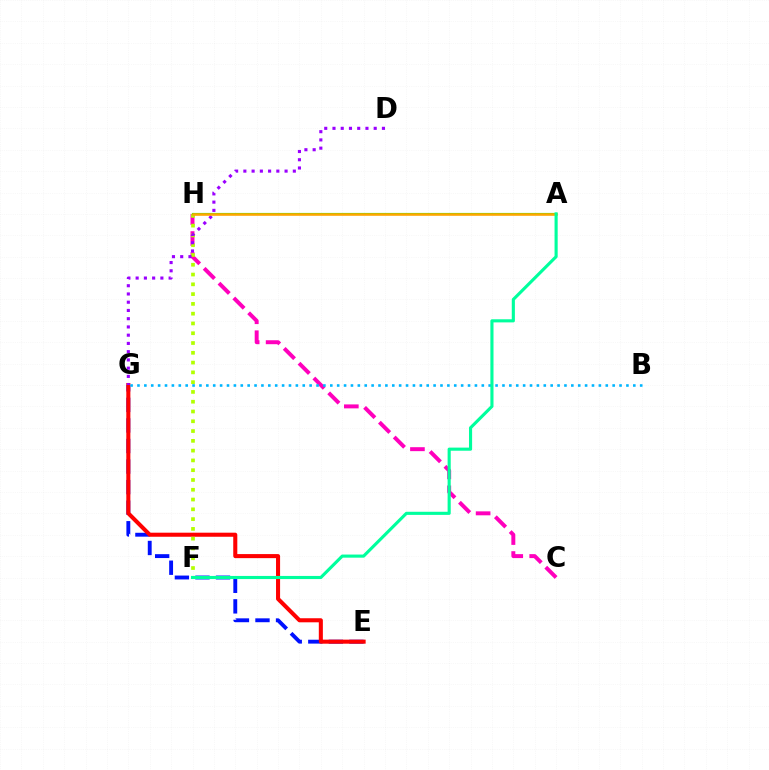{('E', 'G'): [{'color': '#0010ff', 'line_style': 'dashed', 'thickness': 2.79}, {'color': '#ff0000', 'line_style': 'solid', 'thickness': 2.92}], ('C', 'H'): [{'color': '#ff00bd', 'line_style': 'dashed', 'thickness': 2.85}], ('F', 'H'): [{'color': '#b3ff00', 'line_style': 'dotted', 'thickness': 2.66}], ('A', 'H'): [{'color': '#08ff00', 'line_style': 'solid', 'thickness': 1.54}, {'color': '#ffa500', 'line_style': 'solid', 'thickness': 1.86}], ('B', 'G'): [{'color': '#00b5ff', 'line_style': 'dotted', 'thickness': 1.87}], ('D', 'G'): [{'color': '#9b00ff', 'line_style': 'dotted', 'thickness': 2.24}], ('A', 'F'): [{'color': '#00ff9d', 'line_style': 'solid', 'thickness': 2.24}]}